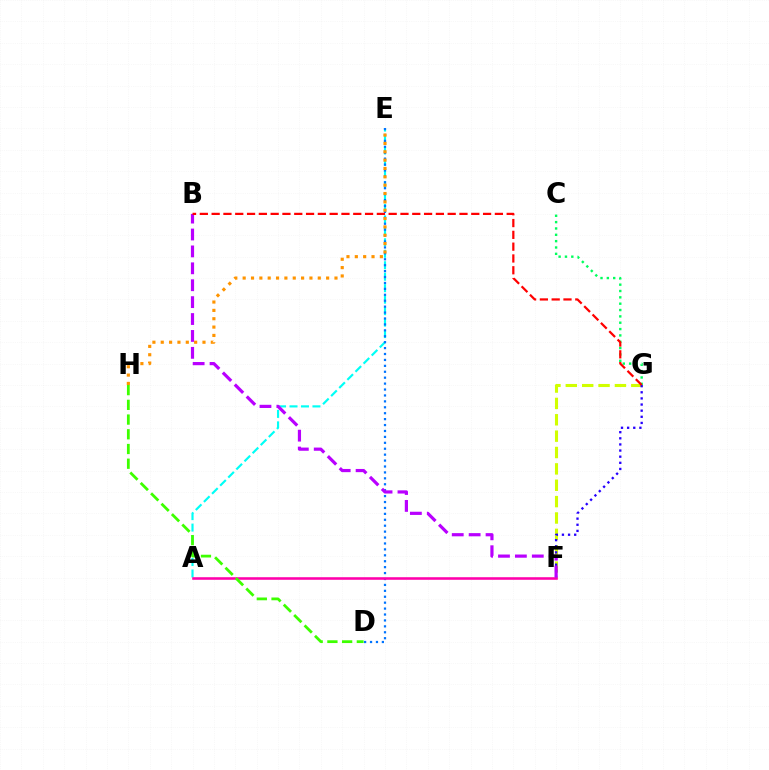{('F', 'G'): [{'color': '#d1ff00', 'line_style': 'dashed', 'thickness': 2.22}, {'color': '#2500ff', 'line_style': 'dotted', 'thickness': 1.67}], ('C', 'G'): [{'color': '#00ff5c', 'line_style': 'dotted', 'thickness': 1.72}], ('A', 'E'): [{'color': '#00fff6', 'line_style': 'dashed', 'thickness': 1.56}], ('D', 'E'): [{'color': '#0074ff', 'line_style': 'dotted', 'thickness': 1.61}], ('A', 'F'): [{'color': '#ff00ac', 'line_style': 'solid', 'thickness': 1.85}], ('E', 'H'): [{'color': '#ff9400', 'line_style': 'dotted', 'thickness': 2.27}], ('B', 'F'): [{'color': '#b900ff', 'line_style': 'dashed', 'thickness': 2.3}], ('D', 'H'): [{'color': '#3dff00', 'line_style': 'dashed', 'thickness': 2.0}], ('B', 'G'): [{'color': '#ff0000', 'line_style': 'dashed', 'thickness': 1.6}]}